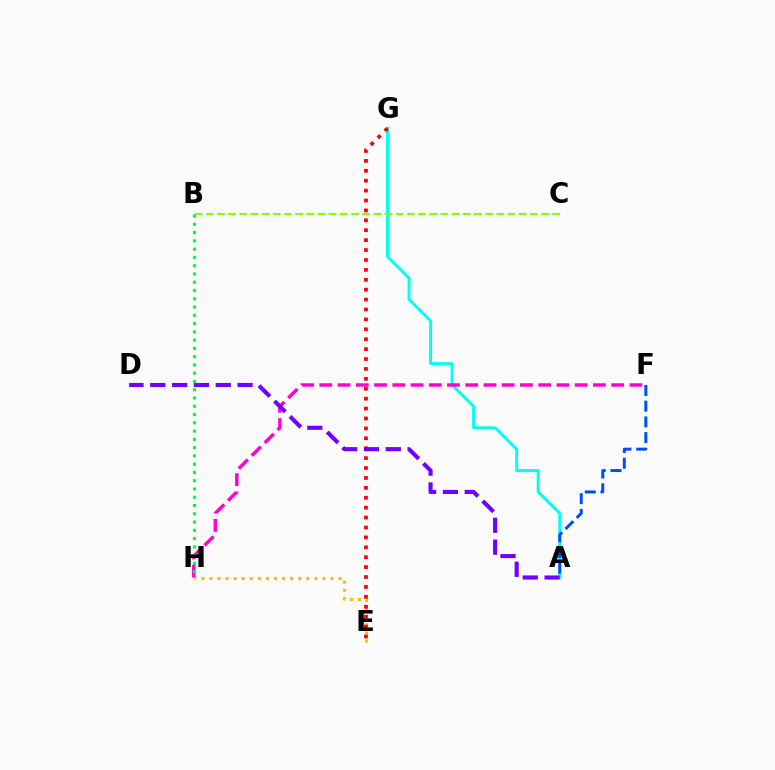{('A', 'G'): [{'color': '#00fff6', 'line_style': 'solid', 'thickness': 2.12}], ('E', 'H'): [{'color': '#ffbd00', 'line_style': 'dotted', 'thickness': 2.19}], ('F', 'H'): [{'color': '#ff00cf', 'line_style': 'dashed', 'thickness': 2.48}], ('E', 'G'): [{'color': '#ff0000', 'line_style': 'dotted', 'thickness': 2.69}], ('A', 'D'): [{'color': '#7200ff', 'line_style': 'dashed', 'thickness': 2.97}], ('B', 'C'): [{'color': '#84ff00', 'line_style': 'dashed', 'thickness': 1.52}], ('B', 'H'): [{'color': '#00ff39', 'line_style': 'dotted', 'thickness': 2.25}], ('A', 'F'): [{'color': '#004bff', 'line_style': 'dashed', 'thickness': 2.13}]}